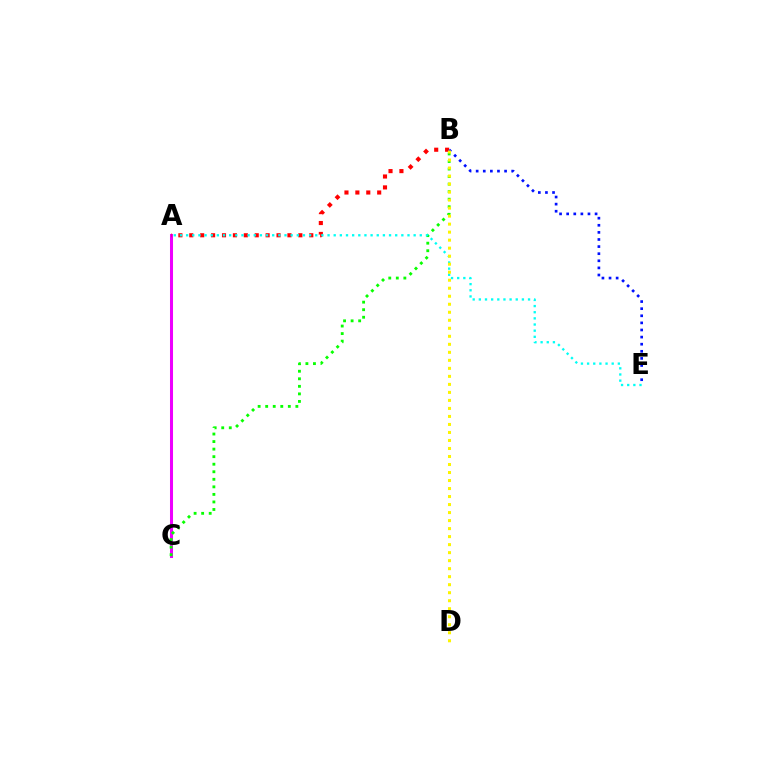{('A', 'C'): [{'color': '#ee00ff', 'line_style': 'solid', 'thickness': 2.18}], ('A', 'B'): [{'color': '#ff0000', 'line_style': 'dotted', 'thickness': 2.96}], ('B', 'E'): [{'color': '#0010ff', 'line_style': 'dotted', 'thickness': 1.93}], ('B', 'C'): [{'color': '#08ff00', 'line_style': 'dotted', 'thickness': 2.05}], ('A', 'E'): [{'color': '#00fff6', 'line_style': 'dotted', 'thickness': 1.67}], ('B', 'D'): [{'color': '#fcf500', 'line_style': 'dotted', 'thickness': 2.18}]}